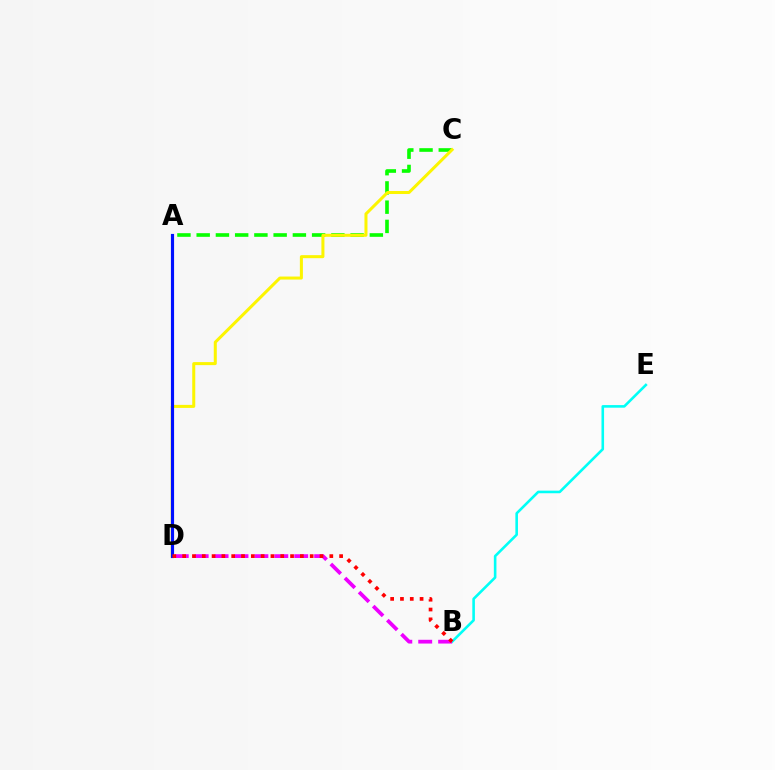{('B', 'E'): [{'color': '#00fff6', 'line_style': 'solid', 'thickness': 1.87}], ('A', 'C'): [{'color': '#08ff00', 'line_style': 'dashed', 'thickness': 2.61}], ('B', 'D'): [{'color': '#ee00ff', 'line_style': 'dashed', 'thickness': 2.7}, {'color': '#ff0000', 'line_style': 'dotted', 'thickness': 2.67}], ('C', 'D'): [{'color': '#fcf500', 'line_style': 'solid', 'thickness': 2.18}], ('A', 'D'): [{'color': '#0010ff', 'line_style': 'solid', 'thickness': 2.27}]}